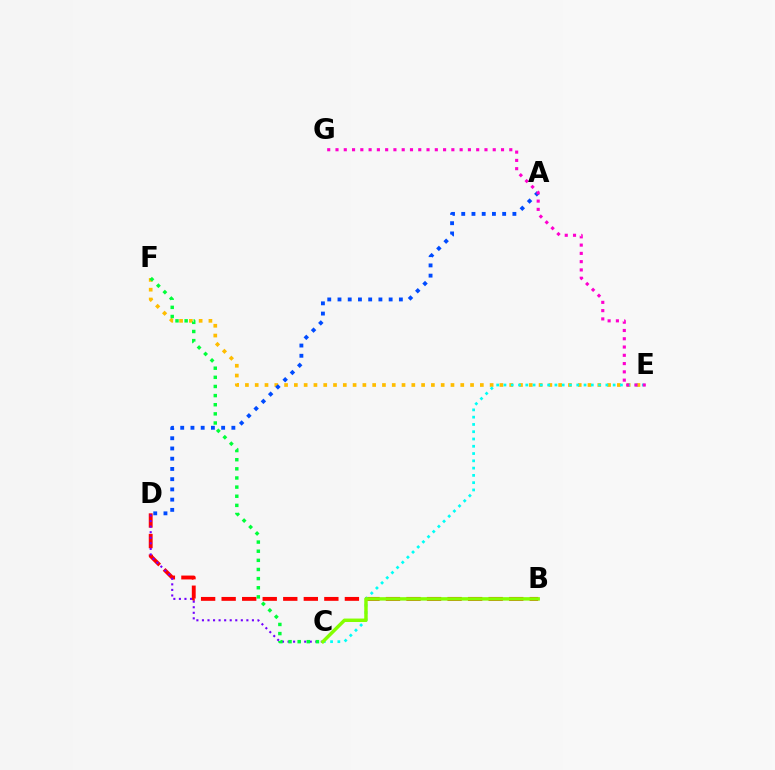{('B', 'D'): [{'color': '#ff0000', 'line_style': 'dashed', 'thickness': 2.79}], ('C', 'D'): [{'color': '#7200ff', 'line_style': 'dotted', 'thickness': 1.51}], ('E', 'F'): [{'color': '#ffbd00', 'line_style': 'dotted', 'thickness': 2.66}], ('C', 'E'): [{'color': '#00fff6', 'line_style': 'dotted', 'thickness': 1.98}], ('B', 'C'): [{'color': '#84ff00', 'line_style': 'solid', 'thickness': 2.48}], ('A', 'D'): [{'color': '#004bff', 'line_style': 'dotted', 'thickness': 2.78}], ('E', 'G'): [{'color': '#ff00cf', 'line_style': 'dotted', 'thickness': 2.25}], ('C', 'F'): [{'color': '#00ff39', 'line_style': 'dotted', 'thickness': 2.48}]}